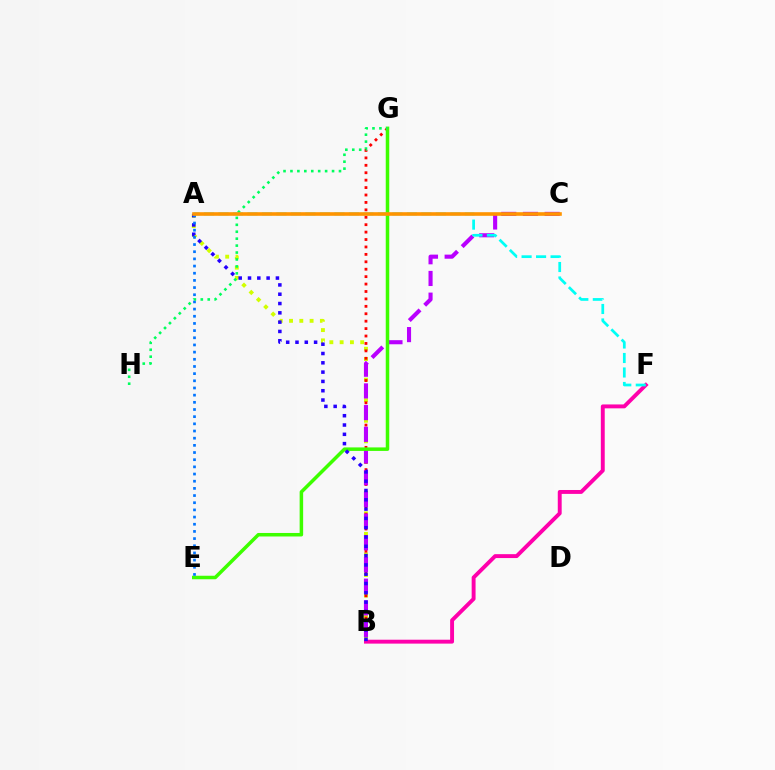{('A', 'B'): [{'color': '#d1ff00', 'line_style': 'dotted', 'thickness': 2.79}, {'color': '#2500ff', 'line_style': 'dotted', 'thickness': 2.53}], ('B', 'G'): [{'color': '#ff0000', 'line_style': 'dotted', 'thickness': 2.02}], ('B', 'C'): [{'color': '#b900ff', 'line_style': 'dashed', 'thickness': 2.95}], ('B', 'F'): [{'color': '#ff00ac', 'line_style': 'solid', 'thickness': 2.81}], ('E', 'G'): [{'color': '#3dff00', 'line_style': 'solid', 'thickness': 2.53}], ('A', 'E'): [{'color': '#0074ff', 'line_style': 'dotted', 'thickness': 1.95}], ('G', 'H'): [{'color': '#00ff5c', 'line_style': 'dotted', 'thickness': 1.88}], ('A', 'F'): [{'color': '#00fff6', 'line_style': 'dashed', 'thickness': 1.97}], ('A', 'C'): [{'color': '#ff9400', 'line_style': 'solid', 'thickness': 2.6}]}